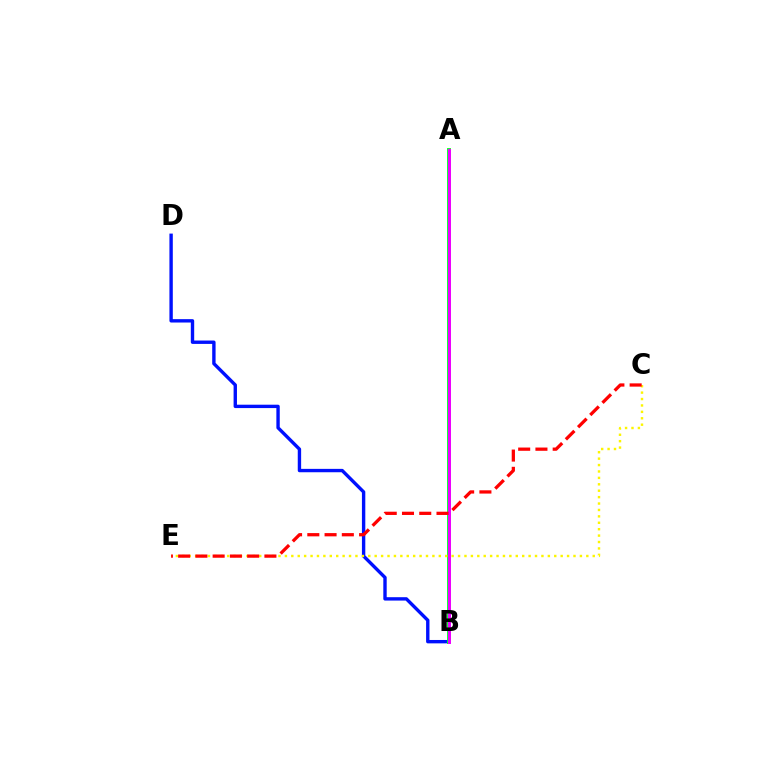{('B', 'D'): [{'color': '#0010ff', 'line_style': 'solid', 'thickness': 2.43}], ('A', 'B'): [{'color': '#08ff00', 'line_style': 'solid', 'thickness': 2.77}, {'color': '#00fff6', 'line_style': 'solid', 'thickness': 1.69}, {'color': '#ee00ff', 'line_style': 'solid', 'thickness': 2.15}], ('C', 'E'): [{'color': '#fcf500', 'line_style': 'dotted', 'thickness': 1.74}, {'color': '#ff0000', 'line_style': 'dashed', 'thickness': 2.34}]}